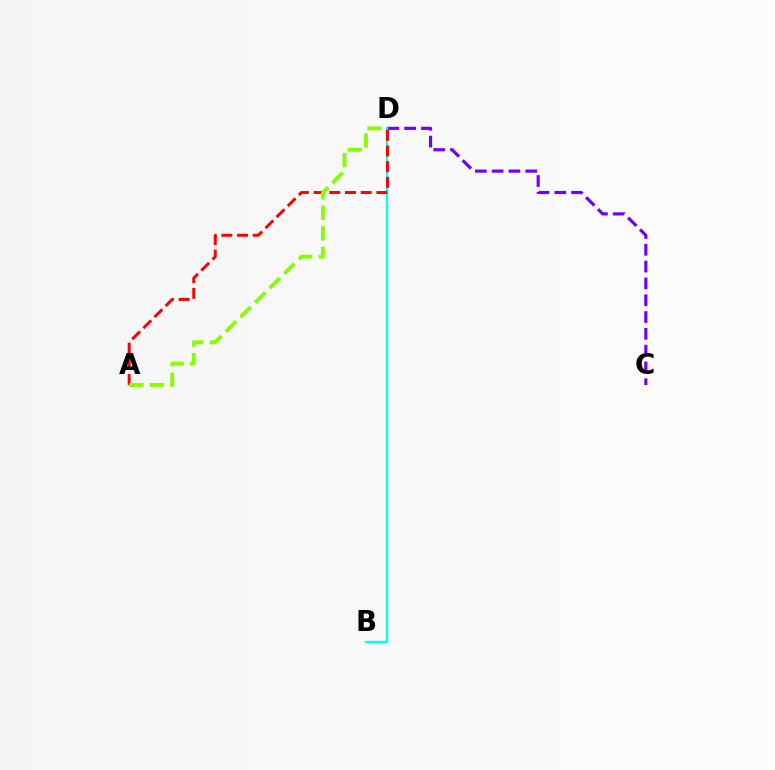{('C', 'D'): [{'color': '#7200ff', 'line_style': 'dashed', 'thickness': 2.28}], ('B', 'D'): [{'color': '#00fff6', 'line_style': 'solid', 'thickness': 1.69}], ('A', 'D'): [{'color': '#ff0000', 'line_style': 'dashed', 'thickness': 2.13}, {'color': '#84ff00', 'line_style': 'dashed', 'thickness': 2.79}]}